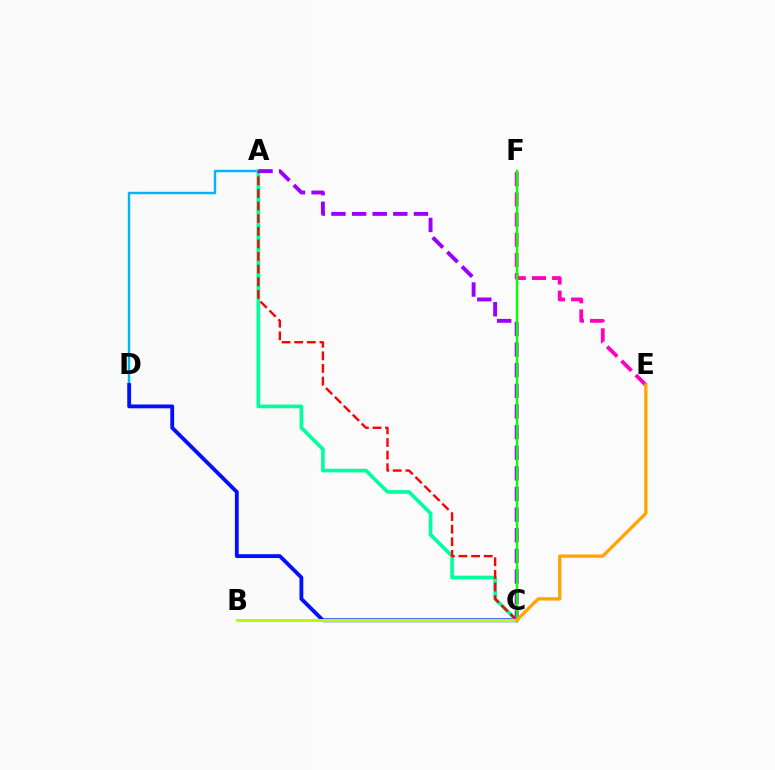{('E', 'F'): [{'color': '#ff00bd', 'line_style': 'dashed', 'thickness': 2.74}], ('A', 'D'): [{'color': '#00b5ff', 'line_style': 'solid', 'thickness': 1.74}], ('C', 'D'): [{'color': '#0010ff', 'line_style': 'solid', 'thickness': 2.75}], ('A', 'C'): [{'color': '#00ff9d', 'line_style': 'solid', 'thickness': 2.64}, {'color': '#ff0000', 'line_style': 'dashed', 'thickness': 1.71}, {'color': '#9b00ff', 'line_style': 'dashed', 'thickness': 2.8}], ('C', 'F'): [{'color': '#08ff00', 'line_style': 'solid', 'thickness': 1.74}], ('B', 'C'): [{'color': '#b3ff00', 'line_style': 'solid', 'thickness': 2.17}], ('C', 'E'): [{'color': '#ffa500', 'line_style': 'solid', 'thickness': 2.39}]}